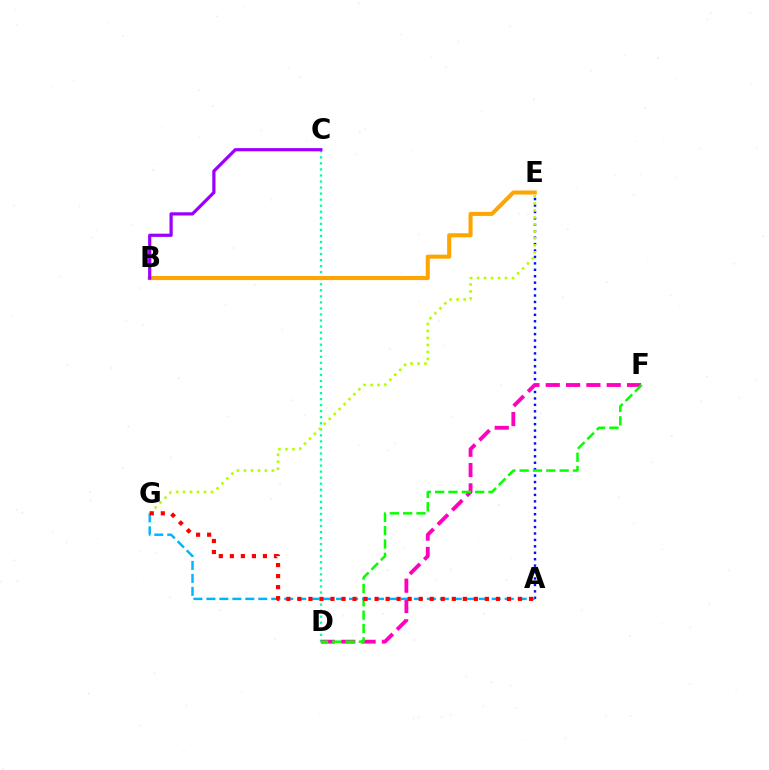{('A', 'E'): [{'color': '#0010ff', 'line_style': 'dotted', 'thickness': 1.75}], ('C', 'D'): [{'color': '#00ff9d', 'line_style': 'dotted', 'thickness': 1.64}], ('B', 'E'): [{'color': '#ffa500', 'line_style': 'solid', 'thickness': 2.91}], ('E', 'G'): [{'color': '#b3ff00', 'line_style': 'dotted', 'thickness': 1.9}], ('D', 'F'): [{'color': '#ff00bd', 'line_style': 'dashed', 'thickness': 2.76}, {'color': '#08ff00', 'line_style': 'dashed', 'thickness': 1.81}], ('B', 'C'): [{'color': '#9b00ff', 'line_style': 'solid', 'thickness': 2.32}], ('A', 'G'): [{'color': '#00b5ff', 'line_style': 'dashed', 'thickness': 1.76}, {'color': '#ff0000', 'line_style': 'dotted', 'thickness': 3.0}]}